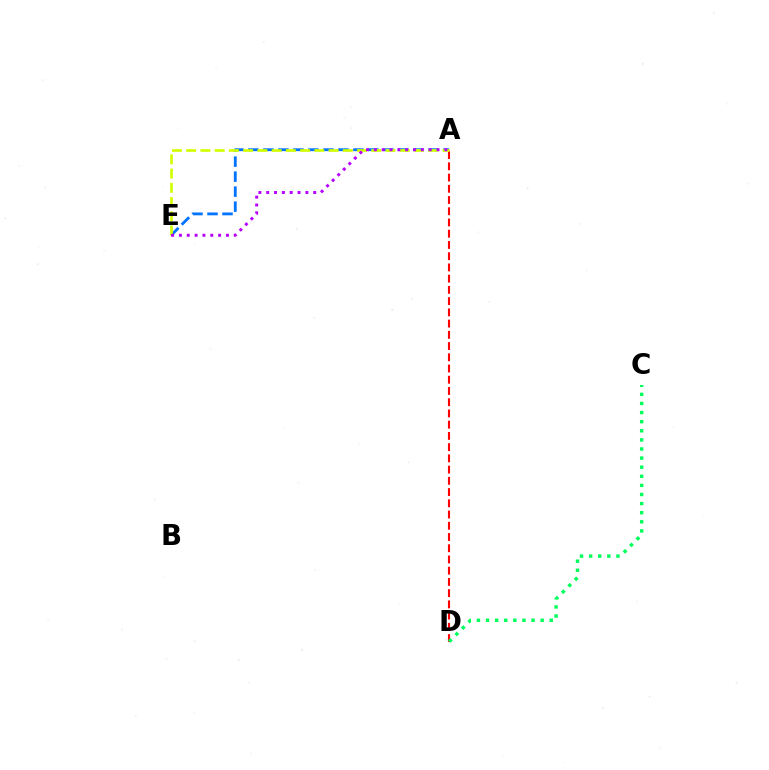{('A', 'E'): [{'color': '#0074ff', 'line_style': 'dashed', 'thickness': 2.04}, {'color': '#d1ff00', 'line_style': 'dashed', 'thickness': 1.93}, {'color': '#b900ff', 'line_style': 'dotted', 'thickness': 2.13}], ('A', 'D'): [{'color': '#ff0000', 'line_style': 'dashed', 'thickness': 1.53}], ('C', 'D'): [{'color': '#00ff5c', 'line_style': 'dotted', 'thickness': 2.47}]}